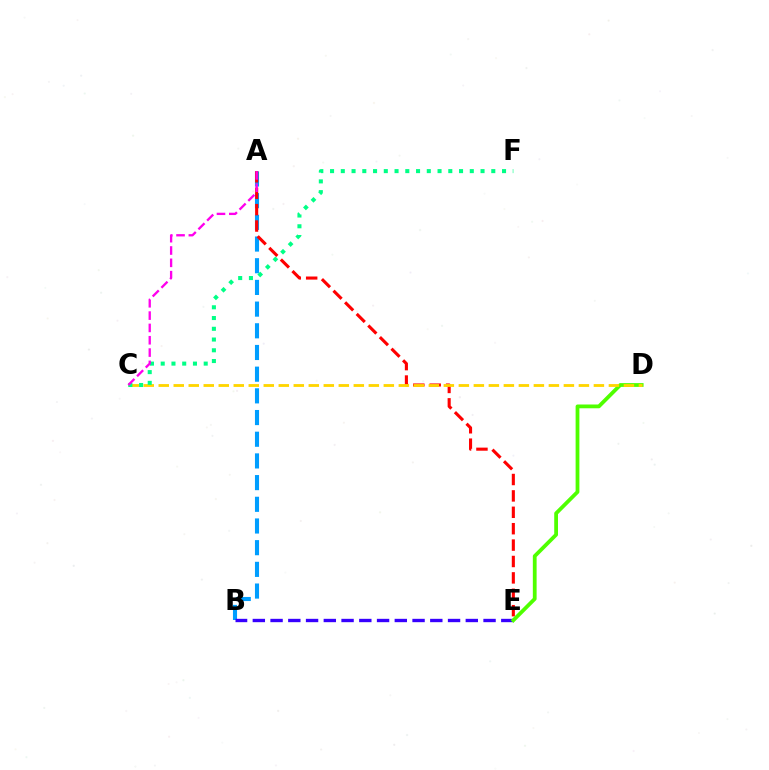{('A', 'B'): [{'color': '#009eff', 'line_style': 'dashed', 'thickness': 2.95}], ('A', 'E'): [{'color': '#ff0000', 'line_style': 'dashed', 'thickness': 2.23}], ('B', 'E'): [{'color': '#3700ff', 'line_style': 'dashed', 'thickness': 2.41}], ('D', 'E'): [{'color': '#4fff00', 'line_style': 'solid', 'thickness': 2.72}], ('C', 'D'): [{'color': '#ffd500', 'line_style': 'dashed', 'thickness': 2.04}], ('C', 'F'): [{'color': '#00ff86', 'line_style': 'dotted', 'thickness': 2.92}], ('A', 'C'): [{'color': '#ff00ed', 'line_style': 'dashed', 'thickness': 1.67}]}